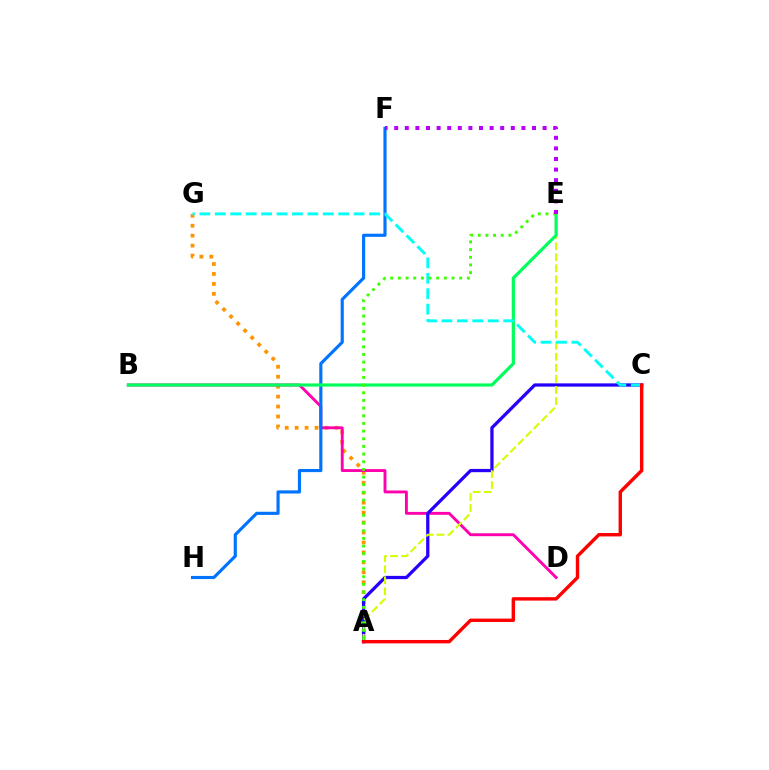{('A', 'G'): [{'color': '#ff9400', 'line_style': 'dotted', 'thickness': 2.7}], ('B', 'D'): [{'color': '#ff00ac', 'line_style': 'solid', 'thickness': 2.08}], ('A', 'C'): [{'color': '#2500ff', 'line_style': 'solid', 'thickness': 2.34}, {'color': '#ff0000', 'line_style': 'solid', 'thickness': 2.45}], ('F', 'H'): [{'color': '#0074ff', 'line_style': 'solid', 'thickness': 2.26}], ('A', 'E'): [{'color': '#d1ff00', 'line_style': 'dashed', 'thickness': 1.5}, {'color': '#3dff00', 'line_style': 'dotted', 'thickness': 2.08}], ('B', 'E'): [{'color': '#00ff5c', 'line_style': 'solid', 'thickness': 2.29}], ('C', 'G'): [{'color': '#00fff6', 'line_style': 'dashed', 'thickness': 2.1}], ('E', 'F'): [{'color': '#b900ff', 'line_style': 'dotted', 'thickness': 2.88}]}